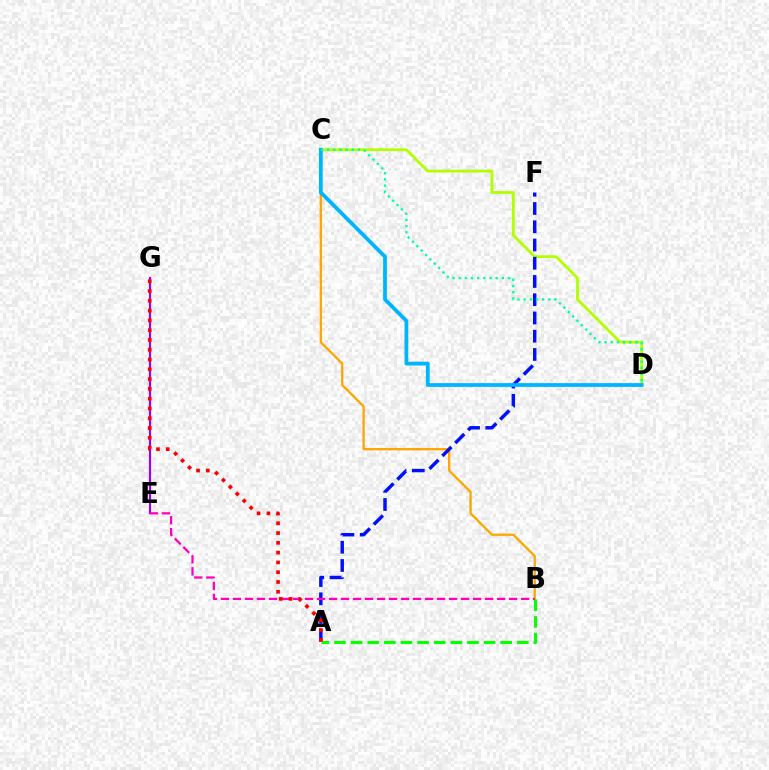{('C', 'D'): [{'color': '#b3ff00', 'line_style': 'solid', 'thickness': 2.02}, {'color': '#00b5ff', 'line_style': 'solid', 'thickness': 2.71}, {'color': '#00ff9d', 'line_style': 'dotted', 'thickness': 1.68}], ('E', 'G'): [{'color': '#9b00ff', 'line_style': 'solid', 'thickness': 1.57}], ('B', 'C'): [{'color': '#ffa500', 'line_style': 'solid', 'thickness': 1.64}], ('A', 'F'): [{'color': '#0010ff', 'line_style': 'dashed', 'thickness': 2.48}], ('A', 'B'): [{'color': '#08ff00', 'line_style': 'dashed', 'thickness': 2.26}], ('B', 'E'): [{'color': '#ff00bd', 'line_style': 'dashed', 'thickness': 1.63}], ('A', 'G'): [{'color': '#ff0000', 'line_style': 'dotted', 'thickness': 2.66}]}